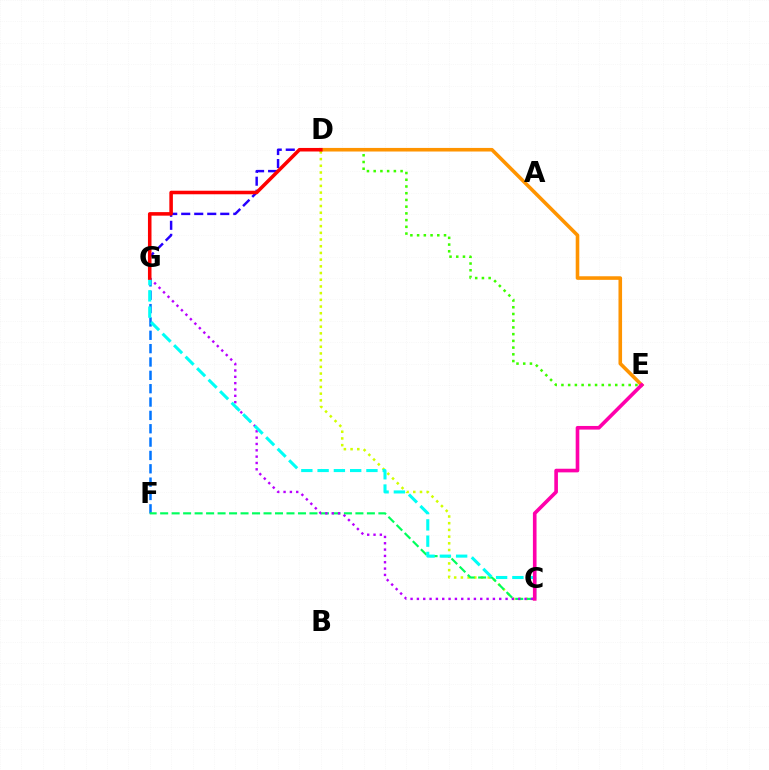{('D', 'G'): [{'color': '#2500ff', 'line_style': 'dashed', 'thickness': 1.77}, {'color': '#ff0000', 'line_style': 'solid', 'thickness': 2.55}], ('C', 'D'): [{'color': '#d1ff00', 'line_style': 'dotted', 'thickness': 1.82}], ('F', 'G'): [{'color': '#0074ff', 'line_style': 'dashed', 'thickness': 1.81}], ('C', 'F'): [{'color': '#00ff5c', 'line_style': 'dashed', 'thickness': 1.56}], ('D', 'E'): [{'color': '#3dff00', 'line_style': 'dotted', 'thickness': 1.83}, {'color': '#ff9400', 'line_style': 'solid', 'thickness': 2.58}], ('C', 'G'): [{'color': '#b900ff', 'line_style': 'dotted', 'thickness': 1.72}, {'color': '#00fff6', 'line_style': 'dashed', 'thickness': 2.21}], ('C', 'E'): [{'color': '#ff00ac', 'line_style': 'solid', 'thickness': 2.61}]}